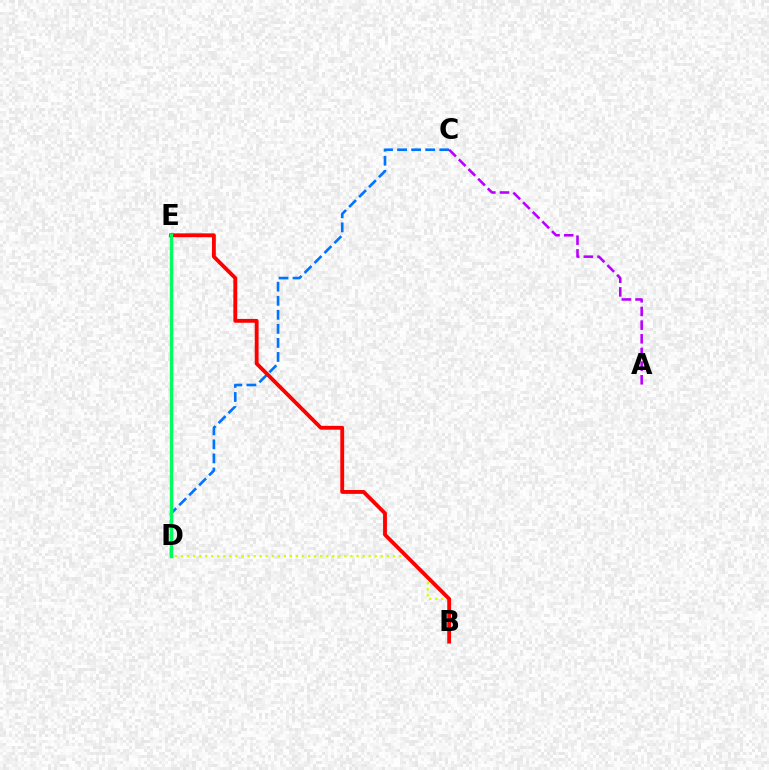{('C', 'D'): [{'color': '#0074ff', 'line_style': 'dashed', 'thickness': 1.91}], ('B', 'D'): [{'color': '#d1ff00', 'line_style': 'dotted', 'thickness': 1.65}], ('A', 'C'): [{'color': '#b900ff', 'line_style': 'dashed', 'thickness': 1.86}], ('B', 'E'): [{'color': '#ff0000', 'line_style': 'solid', 'thickness': 2.77}], ('D', 'E'): [{'color': '#00ff5c', 'line_style': 'solid', 'thickness': 2.43}]}